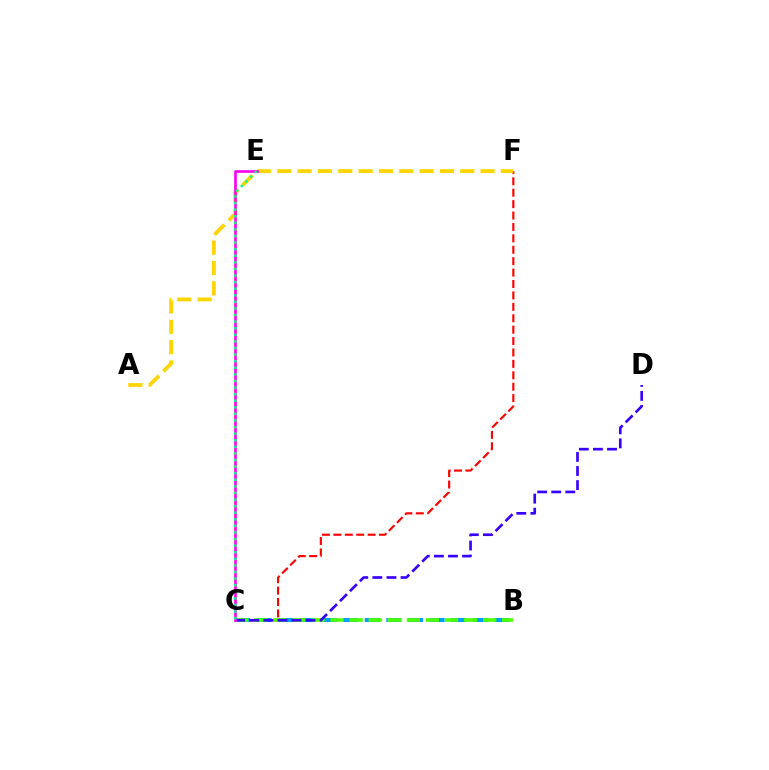{('C', 'F'): [{'color': '#ff0000', 'line_style': 'dashed', 'thickness': 1.55}], ('B', 'C'): [{'color': '#009eff', 'line_style': 'dashed', 'thickness': 2.94}, {'color': '#4fff00', 'line_style': 'dashed', 'thickness': 2.59}], ('A', 'F'): [{'color': '#ffd500', 'line_style': 'dashed', 'thickness': 2.76}], ('C', 'D'): [{'color': '#3700ff', 'line_style': 'dashed', 'thickness': 1.91}], ('C', 'E'): [{'color': '#ff00ed', 'line_style': 'solid', 'thickness': 1.91}, {'color': '#00ff86', 'line_style': 'dotted', 'thickness': 1.79}]}